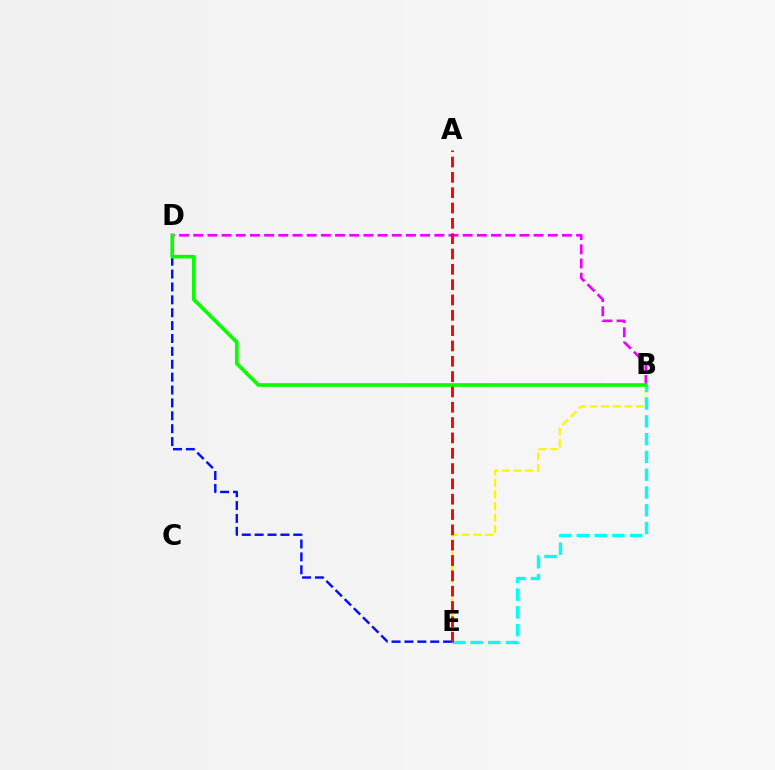{('B', 'E'): [{'color': '#fcf500', 'line_style': 'dashed', 'thickness': 1.58}, {'color': '#00fff6', 'line_style': 'dashed', 'thickness': 2.42}], ('D', 'E'): [{'color': '#0010ff', 'line_style': 'dashed', 'thickness': 1.75}], ('B', 'D'): [{'color': '#ee00ff', 'line_style': 'dashed', 'thickness': 1.93}, {'color': '#08ff00', 'line_style': 'solid', 'thickness': 2.62}], ('A', 'E'): [{'color': '#ff0000', 'line_style': 'dashed', 'thickness': 2.08}]}